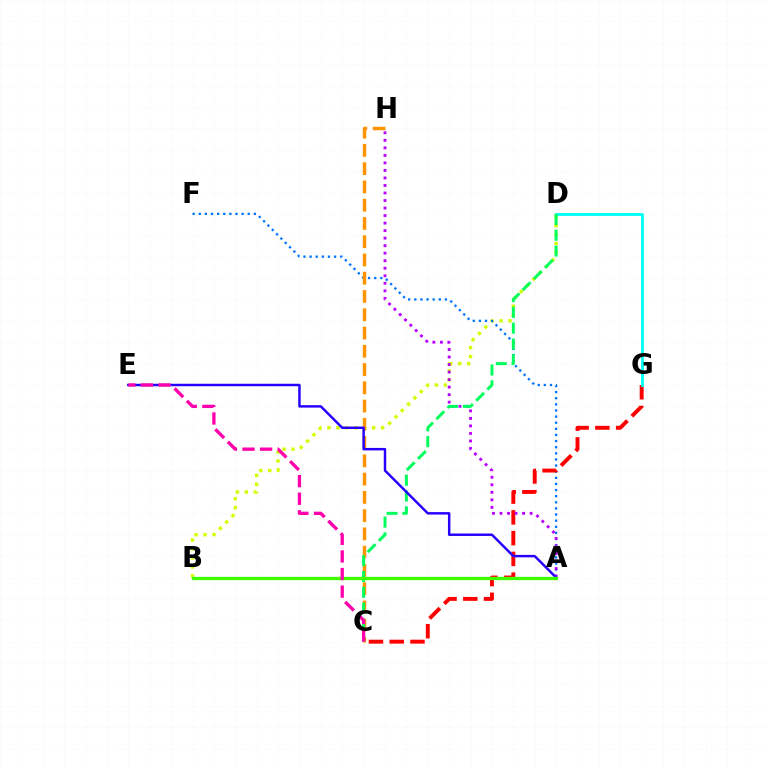{('B', 'D'): [{'color': '#d1ff00', 'line_style': 'dotted', 'thickness': 2.43}], ('A', 'F'): [{'color': '#0074ff', 'line_style': 'dotted', 'thickness': 1.66}], ('C', 'G'): [{'color': '#ff0000', 'line_style': 'dashed', 'thickness': 2.82}], ('C', 'H'): [{'color': '#ff9400', 'line_style': 'dashed', 'thickness': 2.48}], ('D', 'G'): [{'color': '#00fff6', 'line_style': 'solid', 'thickness': 2.05}], ('A', 'H'): [{'color': '#b900ff', 'line_style': 'dotted', 'thickness': 2.04}], ('C', 'D'): [{'color': '#00ff5c', 'line_style': 'dashed', 'thickness': 2.15}], ('A', 'E'): [{'color': '#2500ff', 'line_style': 'solid', 'thickness': 1.77}], ('A', 'B'): [{'color': '#3dff00', 'line_style': 'solid', 'thickness': 2.38}], ('C', 'E'): [{'color': '#ff00ac', 'line_style': 'dashed', 'thickness': 2.39}]}